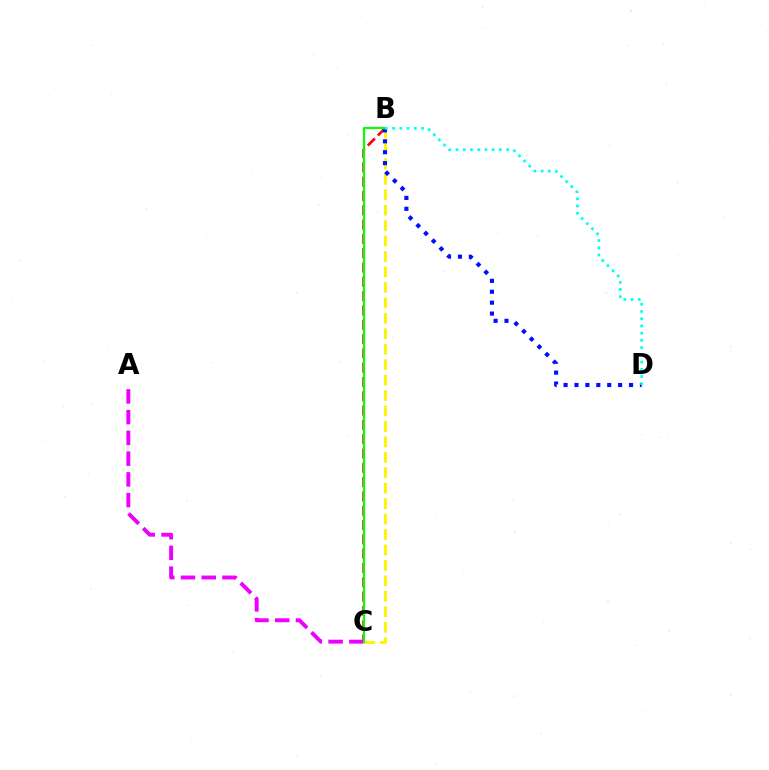{('B', 'C'): [{'color': '#ff0000', 'line_style': 'dashed', 'thickness': 1.94}, {'color': '#fcf500', 'line_style': 'dashed', 'thickness': 2.1}, {'color': '#08ff00', 'line_style': 'solid', 'thickness': 1.57}], ('A', 'C'): [{'color': '#ee00ff', 'line_style': 'dashed', 'thickness': 2.82}], ('B', 'D'): [{'color': '#0010ff', 'line_style': 'dotted', 'thickness': 2.96}, {'color': '#00fff6', 'line_style': 'dotted', 'thickness': 1.96}]}